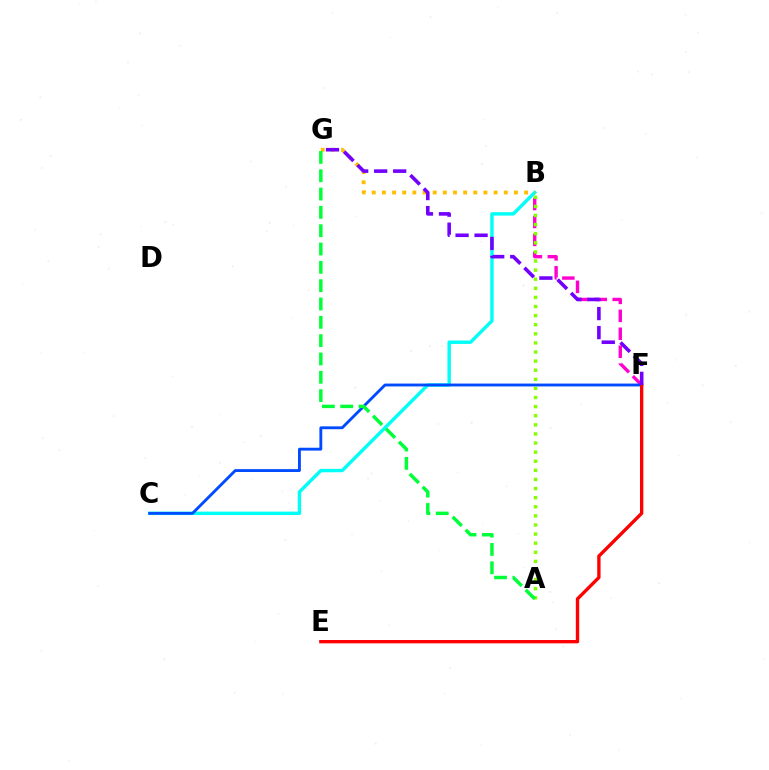{('B', 'F'): [{'color': '#ff00cf', 'line_style': 'dashed', 'thickness': 2.44}], ('B', 'C'): [{'color': '#00fff6', 'line_style': 'solid', 'thickness': 2.45}], ('A', 'B'): [{'color': '#84ff00', 'line_style': 'dotted', 'thickness': 2.47}], ('B', 'G'): [{'color': '#ffbd00', 'line_style': 'dotted', 'thickness': 2.76}], ('C', 'F'): [{'color': '#004bff', 'line_style': 'solid', 'thickness': 2.06}], ('E', 'F'): [{'color': '#ff0000', 'line_style': 'solid', 'thickness': 2.41}], ('F', 'G'): [{'color': '#7200ff', 'line_style': 'dashed', 'thickness': 2.58}], ('A', 'G'): [{'color': '#00ff39', 'line_style': 'dashed', 'thickness': 2.49}]}